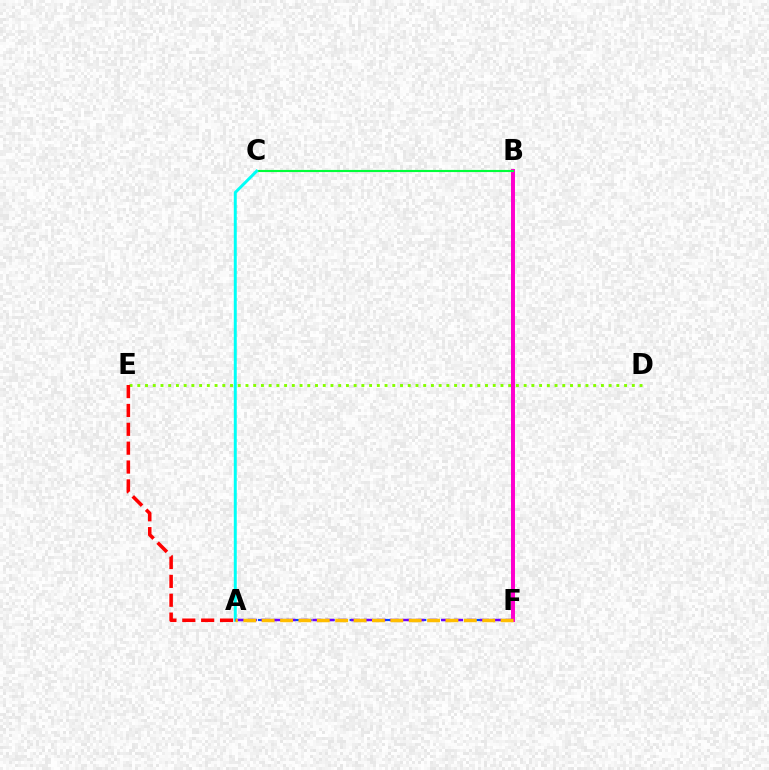{('D', 'E'): [{'color': '#84ff00', 'line_style': 'dotted', 'thickness': 2.1}], ('B', 'F'): [{'color': '#ff00cf', 'line_style': 'solid', 'thickness': 2.86}], ('A', 'F'): [{'color': '#004bff', 'line_style': 'dashed', 'thickness': 1.56}, {'color': '#7200ff', 'line_style': 'dashed', 'thickness': 1.75}, {'color': '#ffbd00', 'line_style': 'dashed', 'thickness': 2.5}], ('A', 'E'): [{'color': '#ff0000', 'line_style': 'dashed', 'thickness': 2.56}], ('B', 'C'): [{'color': '#00ff39', 'line_style': 'solid', 'thickness': 1.54}], ('A', 'C'): [{'color': '#00fff6', 'line_style': 'solid', 'thickness': 2.13}]}